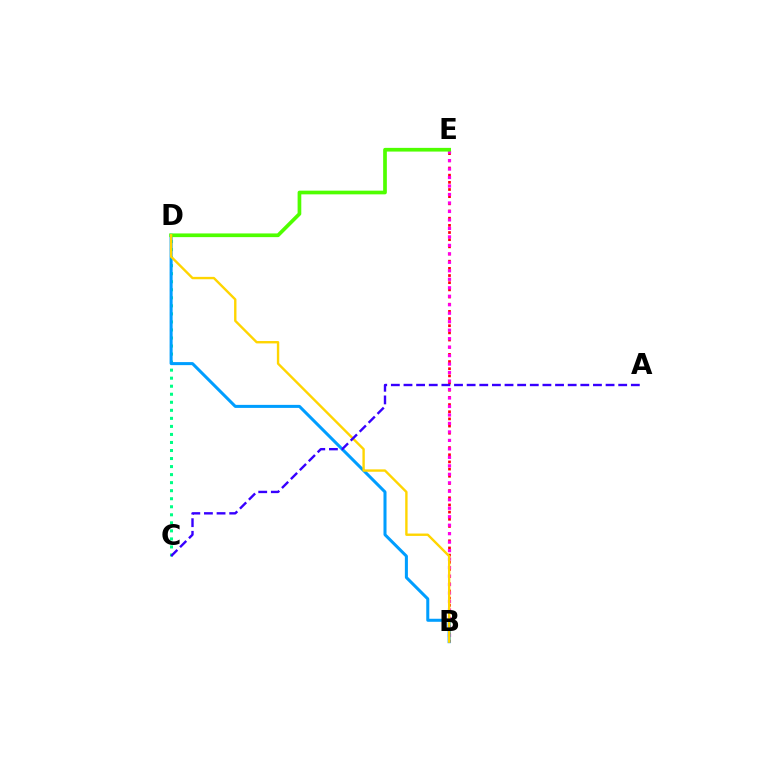{('B', 'E'): [{'color': '#ff0000', 'line_style': 'dotted', 'thickness': 1.95}, {'color': '#ff00ed', 'line_style': 'dotted', 'thickness': 2.3}], ('C', 'D'): [{'color': '#00ff86', 'line_style': 'dotted', 'thickness': 2.18}], ('B', 'D'): [{'color': '#009eff', 'line_style': 'solid', 'thickness': 2.18}, {'color': '#ffd500', 'line_style': 'solid', 'thickness': 1.72}], ('D', 'E'): [{'color': '#4fff00', 'line_style': 'solid', 'thickness': 2.66}], ('A', 'C'): [{'color': '#3700ff', 'line_style': 'dashed', 'thickness': 1.72}]}